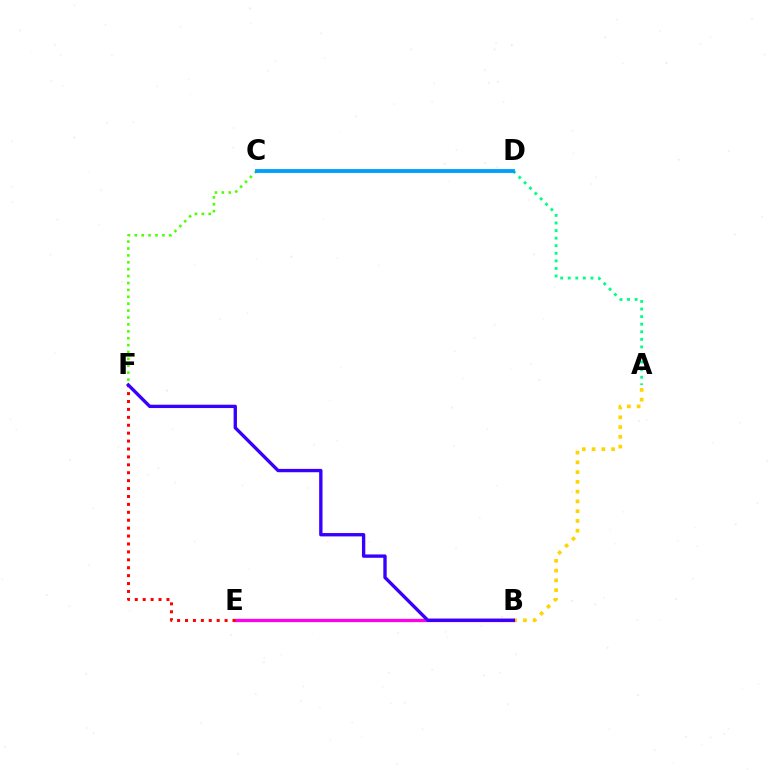{('A', 'B'): [{'color': '#ffd500', 'line_style': 'dotted', 'thickness': 2.65}], ('B', 'E'): [{'color': '#ff00ed', 'line_style': 'solid', 'thickness': 2.36}], ('E', 'F'): [{'color': '#ff0000', 'line_style': 'dotted', 'thickness': 2.15}], ('C', 'F'): [{'color': '#4fff00', 'line_style': 'dotted', 'thickness': 1.87}], ('A', 'D'): [{'color': '#00ff86', 'line_style': 'dotted', 'thickness': 2.06}], ('C', 'D'): [{'color': '#009eff', 'line_style': 'solid', 'thickness': 2.75}], ('B', 'F'): [{'color': '#3700ff', 'line_style': 'solid', 'thickness': 2.41}]}